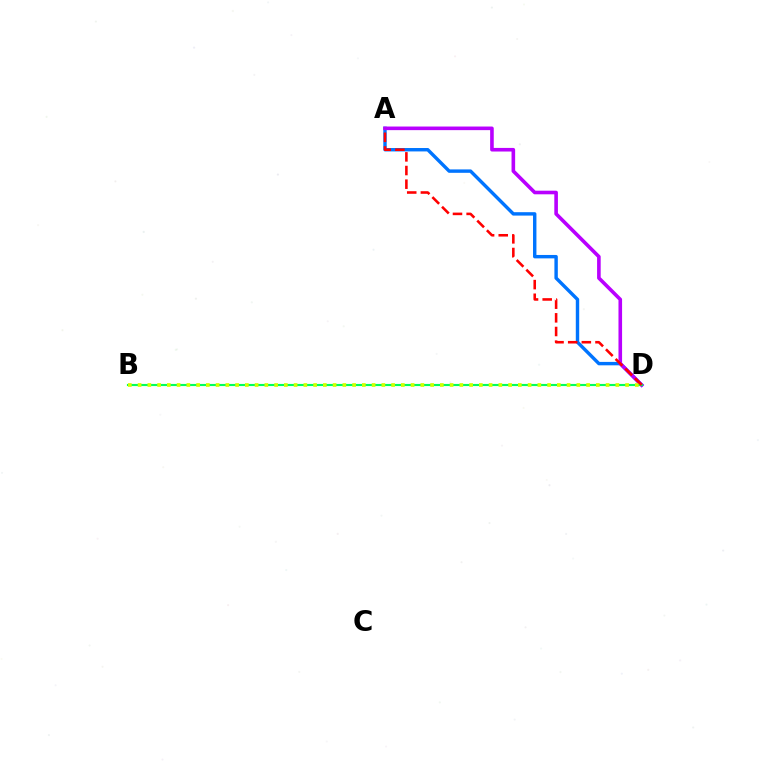{('A', 'D'): [{'color': '#0074ff', 'line_style': 'solid', 'thickness': 2.46}, {'color': '#b900ff', 'line_style': 'solid', 'thickness': 2.6}, {'color': '#ff0000', 'line_style': 'dashed', 'thickness': 1.85}], ('B', 'D'): [{'color': '#00ff5c', 'line_style': 'solid', 'thickness': 1.54}, {'color': '#d1ff00', 'line_style': 'dotted', 'thickness': 2.65}]}